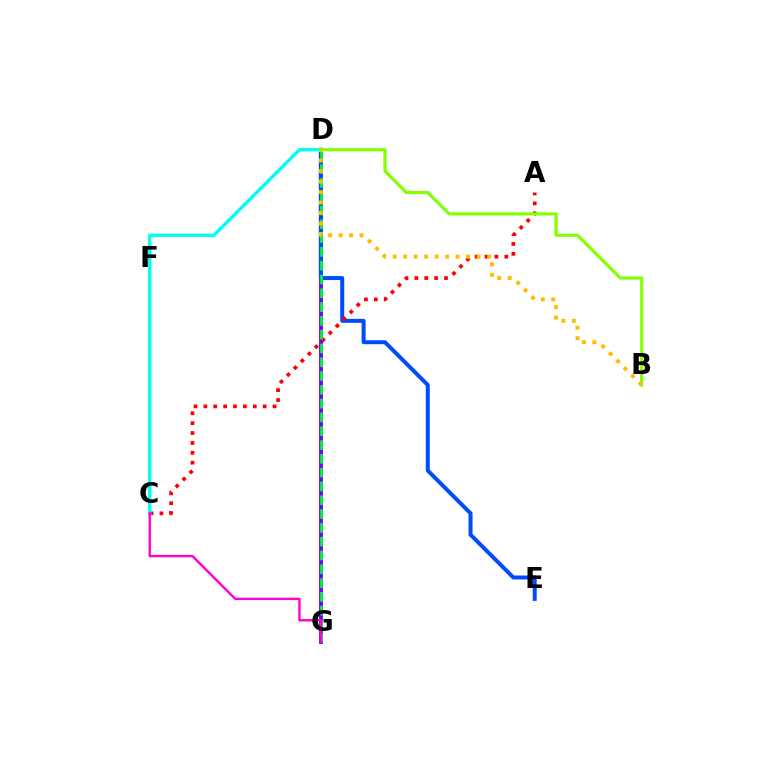{('D', 'G'): [{'color': '#7200ff', 'line_style': 'solid', 'thickness': 2.78}, {'color': '#00ff39', 'line_style': 'dashed', 'thickness': 1.87}], ('D', 'E'): [{'color': '#004bff', 'line_style': 'solid', 'thickness': 2.87}], ('A', 'C'): [{'color': '#ff0000', 'line_style': 'dotted', 'thickness': 2.68}], ('C', 'D'): [{'color': '#00fff6', 'line_style': 'solid', 'thickness': 2.44}], ('B', 'D'): [{'color': '#84ff00', 'line_style': 'solid', 'thickness': 2.28}, {'color': '#ffbd00', 'line_style': 'dotted', 'thickness': 2.85}], ('C', 'G'): [{'color': '#ff00cf', 'line_style': 'solid', 'thickness': 1.73}]}